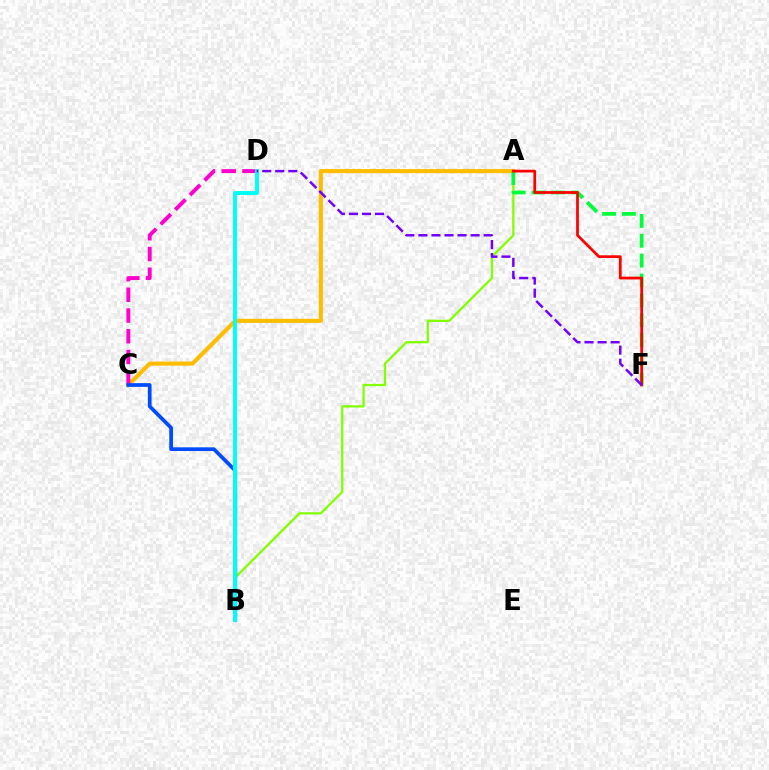{('A', 'B'): [{'color': '#84ff00', 'line_style': 'solid', 'thickness': 1.65}], ('A', 'C'): [{'color': '#ffbd00', 'line_style': 'solid', 'thickness': 2.96}], ('A', 'F'): [{'color': '#00ff39', 'line_style': 'dashed', 'thickness': 2.7}, {'color': '#ff0000', 'line_style': 'solid', 'thickness': 1.98}], ('C', 'D'): [{'color': '#ff00cf', 'line_style': 'dashed', 'thickness': 2.81}], ('B', 'C'): [{'color': '#004bff', 'line_style': 'solid', 'thickness': 2.67}], ('B', 'D'): [{'color': '#00fff6', 'line_style': 'solid', 'thickness': 2.82}], ('D', 'F'): [{'color': '#7200ff', 'line_style': 'dashed', 'thickness': 1.77}]}